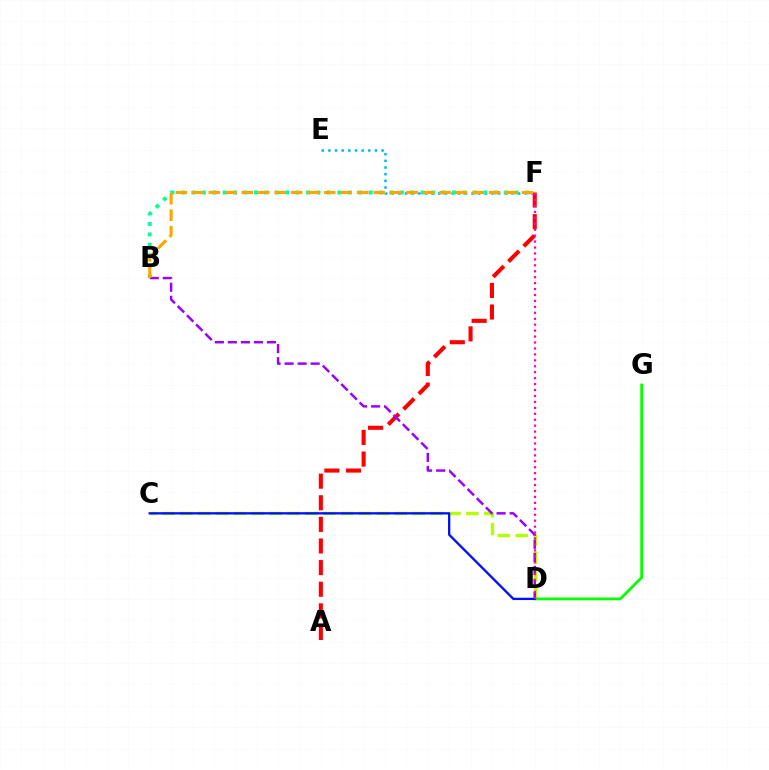{('E', 'F'): [{'color': '#00b5ff', 'line_style': 'dotted', 'thickness': 1.81}], ('C', 'D'): [{'color': '#b3ff00', 'line_style': 'dashed', 'thickness': 2.43}, {'color': '#0010ff', 'line_style': 'solid', 'thickness': 1.66}], ('A', 'F'): [{'color': '#ff0000', 'line_style': 'dashed', 'thickness': 2.94}], ('B', 'F'): [{'color': '#00ff9d', 'line_style': 'dotted', 'thickness': 2.83}, {'color': '#ffa500', 'line_style': 'dashed', 'thickness': 2.24}], ('B', 'D'): [{'color': '#9b00ff', 'line_style': 'dashed', 'thickness': 1.77}], ('D', 'G'): [{'color': '#08ff00', 'line_style': 'solid', 'thickness': 2.01}], ('D', 'F'): [{'color': '#ff00bd', 'line_style': 'dotted', 'thickness': 1.61}]}